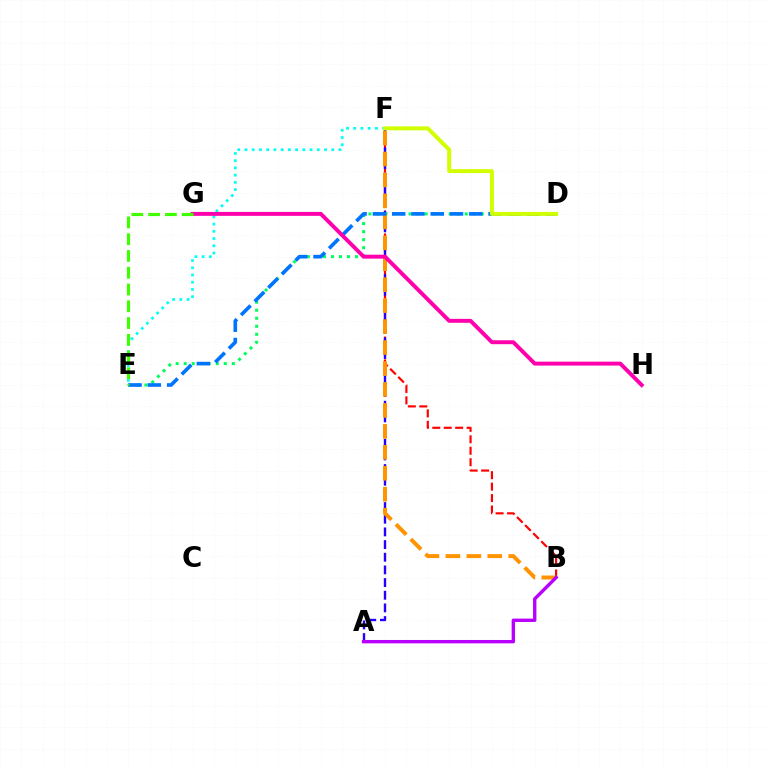{('D', 'E'): [{'color': '#00ff5c', 'line_style': 'dotted', 'thickness': 2.18}, {'color': '#0074ff', 'line_style': 'dashed', 'thickness': 2.62}], ('B', 'F'): [{'color': '#ff0000', 'line_style': 'dashed', 'thickness': 1.56}, {'color': '#ff9400', 'line_style': 'dashed', 'thickness': 2.85}], ('E', 'F'): [{'color': '#00fff6', 'line_style': 'dotted', 'thickness': 1.96}], ('A', 'F'): [{'color': '#2500ff', 'line_style': 'dashed', 'thickness': 1.72}], ('A', 'B'): [{'color': '#b900ff', 'line_style': 'solid', 'thickness': 2.43}], ('G', 'H'): [{'color': '#ff00ac', 'line_style': 'solid', 'thickness': 2.83}], ('D', 'F'): [{'color': '#d1ff00', 'line_style': 'solid', 'thickness': 2.85}], ('E', 'G'): [{'color': '#3dff00', 'line_style': 'dashed', 'thickness': 2.28}]}